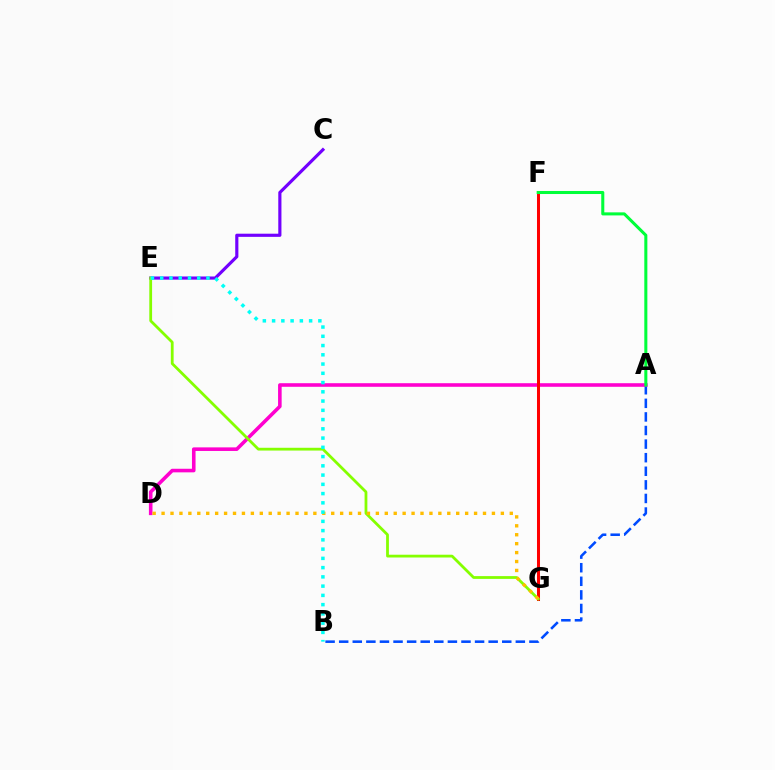{('A', 'B'): [{'color': '#004bff', 'line_style': 'dashed', 'thickness': 1.85}], ('A', 'D'): [{'color': '#ff00cf', 'line_style': 'solid', 'thickness': 2.58}], ('C', 'E'): [{'color': '#7200ff', 'line_style': 'solid', 'thickness': 2.27}], ('F', 'G'): [{'color': '#ff0000', 'line_style': 'solid', 'thickness': 2.17}], ('E', 'G'): [{'color': '#84ff00', 'line_style': 'solid', 'thickness': 2.0}], ('D', 'G'): [{'color': '#ffbd00', 'line_style': 'dotted', 'thickness': 2.43}], ('B', 'E'): [{'color': '#00fff6', 'line_style': 'dotted', 'thickness': 2.51}], ('A', 'F'): [{'color': '#00ff39', 'line_style': 'solid', 'thickness': 2.2}]}